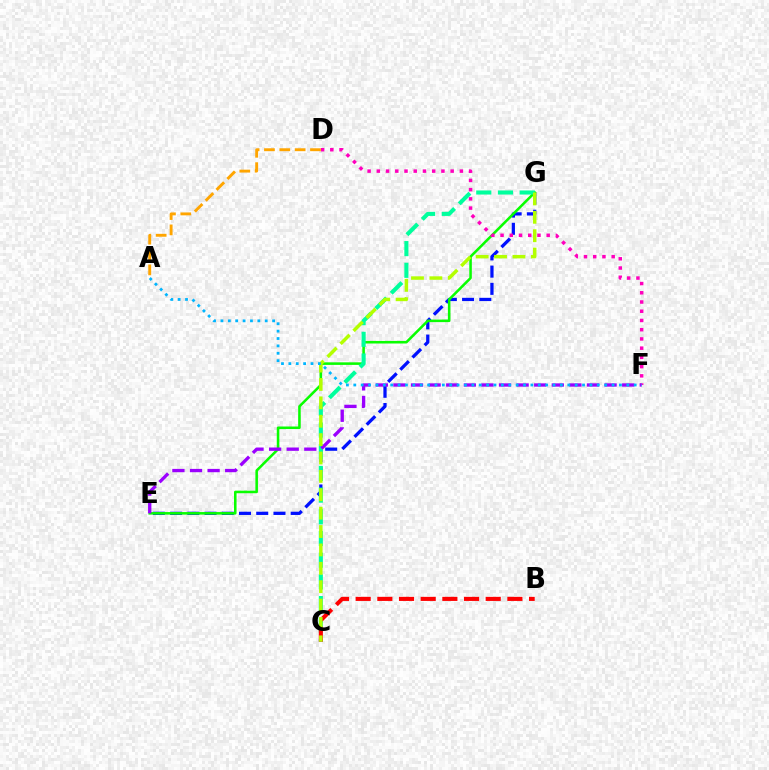{('E', 'G'): [{'color': '#0010ff', 'line_style': 'dashed', 'thickness': 2.34}, {'color': '#08ff00', 'line_style': 'solid', 'thickness': 1.84}], ('D', 'F'): [{'color': '#ff00bd', 'line_style': 'dotted', 'thickness': 2.51}], ('A', 'D'): [{'color': '#ffa500', 'line_style': 'dashed', 'thickness': 2.08}], ('C', 'G'): [{'color': '#00ff9d', 'line_style': 'dashed', 'thickness': 2.95}, {'color': '#b3ff00', 'line_style': 'dashed', 'thickness': 2.5}], ('E', 'F'): [{'color': '#9b00ff', 'line_style': 'dashed', 'thickness': 2.39}], ('B', 'C'): [{'color': '#ff0000', 'line_style': 'dashed', 'thickness': 2.94}], ('A', 'F'): [{'color': '#00b5ff', 'line_style': 'dotted', 'thickness': 2.0}]}